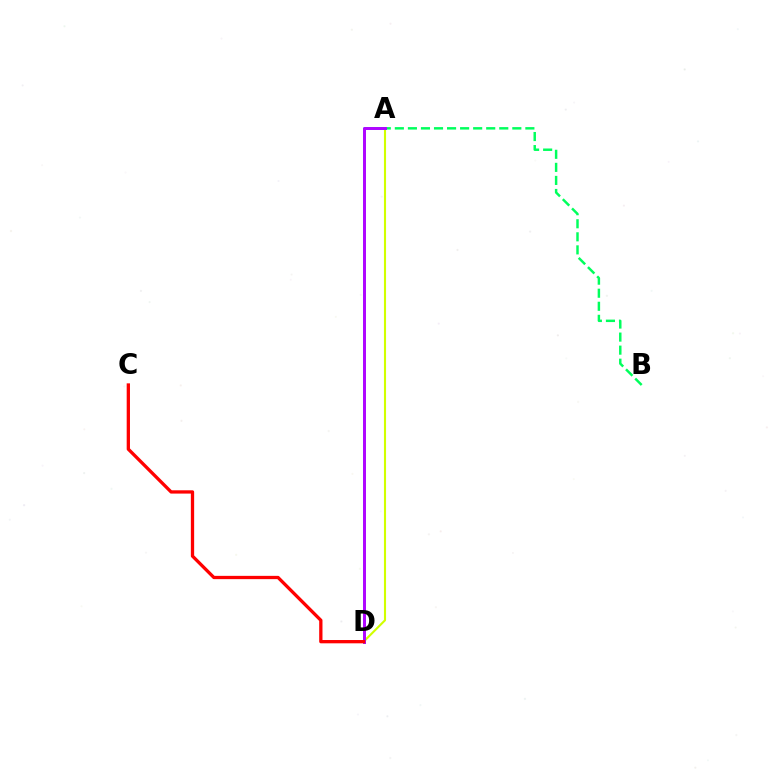{('A', 'B'): [{'color': '#00ff5c', 'line_style': 'dashed', 'thickness': 1.77}], ('A', 'D'): [{'color': '#d1ff00', 'line_style': 'solid', 'thickness': 1.52}, {'color': '#0074ff', 'line_style': 'solid', 'thickness': 2.01}, {'color': '#b900ff', 'line_style': 'solid', 'thickness': 2.01}], ('C', 'D'): [{'color': '#ff0000', 'line_style': 'solid', 'thickness': 2.37}]}